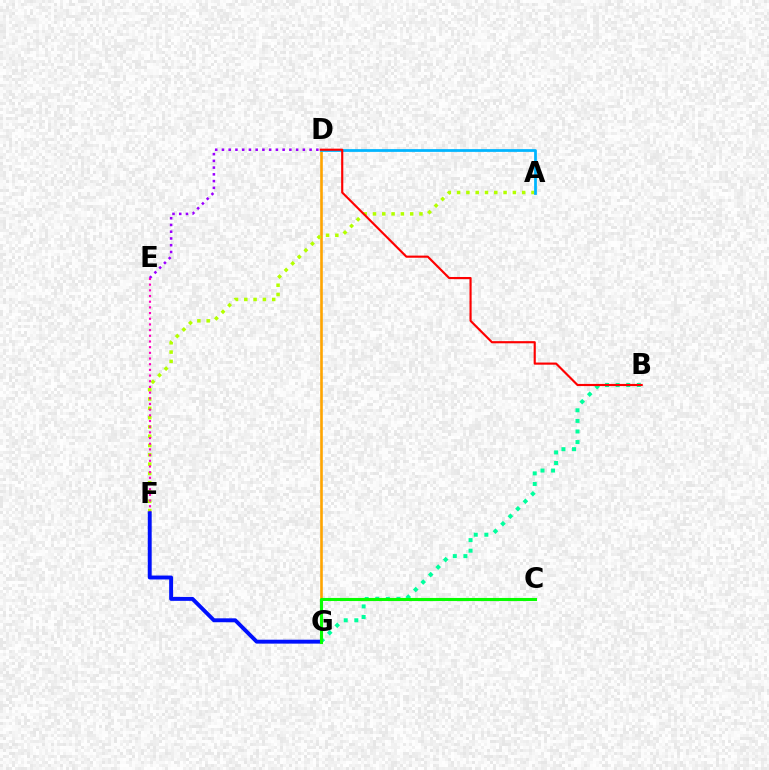{('D', 'G'): [{'color': '#ffa500', 'line_style': 'solid', 'thickness': 1.88}], ('D', 'E'): [{'color': '#9b00ff', 'line_style': 'dotted', 'thickness': 1.83}], ('B', 'G'): [{'color': '#00ff9d', 'line_style': 'dotted', 'thickness': 2.88}], ('A', 'F'): [{'color': '#b3ff00', 'line_style': 'dotted', 'thickness': 2.53}], ('E', 'F'): [{'color': '#ff00bd', 'line_style': 'dotted', 'thickness': 1.54}], ('A', 'D'): [{'color': '#00b5ff', 'line_style': 'solid', 'thickness': 1.99}], ('F', 'G'): [{'color': '#0010ff', 'line_style': 'solid', 'thickness': 2.82}], ('B', 'D'): [{'color': '#ff0000', 'line_style': 'solid', 'thickness': 1.55}], ('C', 'G'): [{'color': '#08ff00', 'line_style': 'solid', 'thickness': 2.22}]}